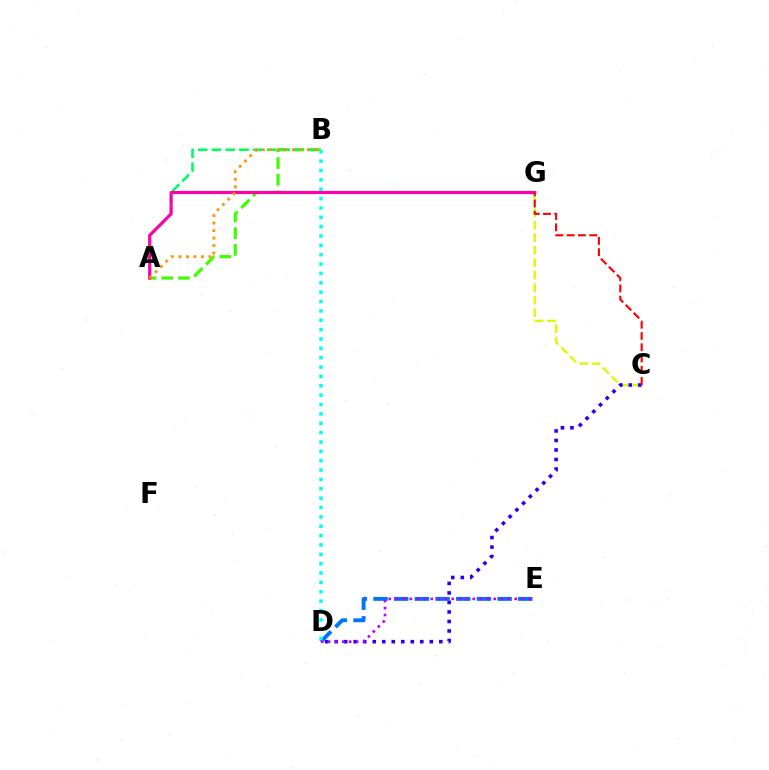{('D', 'E'): [{'color': '#0074ff', 'line_style': 'dashed', 'thickness': 2.81}, {'color': '#b900ff', 'line_style': 'dotted', 'thickness': 1.9}], ('A', 'B'): [{'color': '#3dff00', 'line_style': 'dashed', 'thickness': 2.27}, {'color': '#00ff5c', 'line_style': 'dashed', 'thickness': 1.87}, {'color': '#ff9400', 'line_style': 'dotted', 'thickness': 2.04}], ('C', 'G'): [{'color': '#d1ff00', 'line_style': 'dashed', 'thickness': 1.7}, {'color': '#ff0000', 'line_style': 'dashed', 'thickness': 1.53}], ('A', 'G'): [{'color': '#ff00ac', 'line_style': 'solid', 'thickness': 2.27}], ('C', 'D'): [{'color': '#2500ff', 'line_style': 'dotted', 'thickness': 2.58}], ('B', 'D'): [{'color': '#00fff6', 'line_style': 'dotted', 'thickness': 2.54}]}